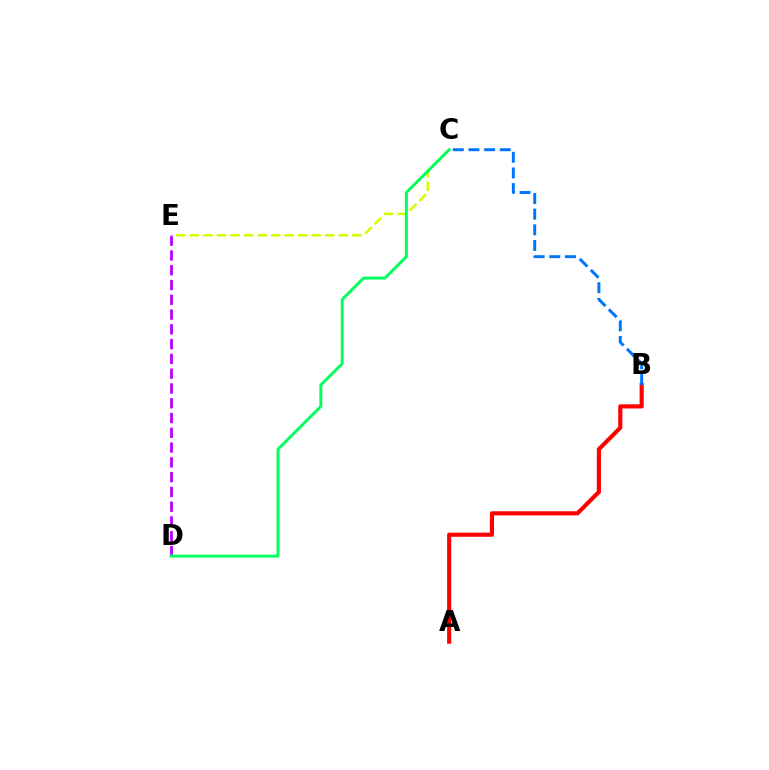{('A', 'B'): [{'color': '#ff0000', 'line_style': 'solid', 'thickness': 2.98}], ('B', 'C'): [{'color': '#0074ff', 'line_style': 'dashed', 'thickness': 2.13}], ('D', 'E'): [{'color': '#b900ff', 'line_style': 'dashed', 'thickness': 2.01}], ('C', 'E'): [{'color': '#d1ff00', 'line_style': 'dashed', 'thickness': 1.84}], ('C', 'D'): [{'color': '#00ff5c', 'line_style': 'solid', 'thickness': 2.1}]}